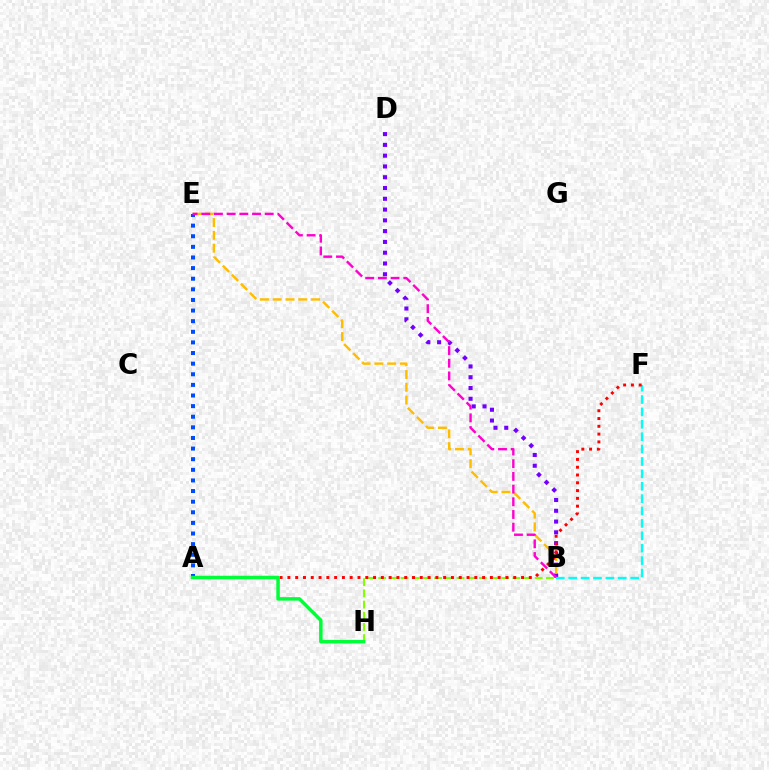{('B', 'D'): [{'color': '#7200ff', 'line_style': 'dotted', 'thickness': 2.93}], ('B', 'F'): [{'color': '#00fff6', 'line_style': 'dashed', 'thickness': 1.68}], ('B', 'E'): [{'color': '#ffbd00', 'line_style': 'dashed', 'thickness': 1.74}, {'color': '#ff00cf', 'line_style': 'dashed', 'thickness': 1.72}], ('A', 'E'): [{'color': '#004bff', 'line_style': 'dotted', 'thickness': 2.88}], ('B', 'H'): [{'color': '#84ff00', 'line_style': 'dashed', 'thickness': 1.52}], ('A', 'F'): [{'color': '#ff0000', 'line_style': 'dotted', 'thickness': 2.12}], ('A', 'H'): [{'color': '#00ff39', 'line_style': 'solid', 'thickness': 2.51}]}